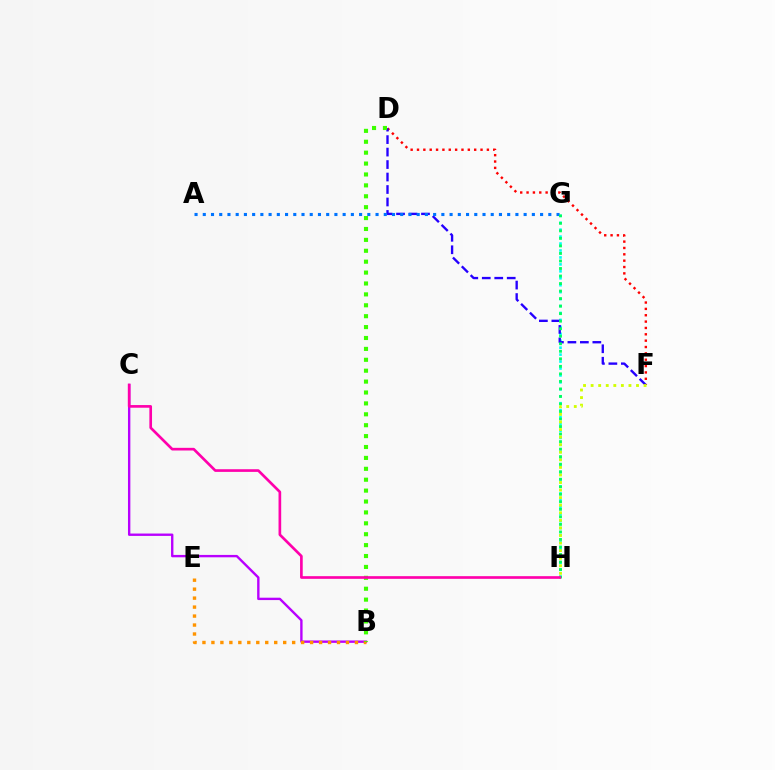{('B', 'C'): [{'color': '#b900ff', 'line_style': 'solid', 'thickness': 1.71}], ('D', 'F'): [{'color': '#ff0000', 'line_style': 'dotted', 'thickness': 1.73}, {'color': '#2500ff', 'line_style': 'dashed', 'thickness': 1.69}], ('G', 'H'): [{'color': '#00fff6', 'line_style': 'dotted', 'thickness': 1.89}, {'color': '#00ff5c', 'line_style': 'dotted', 'thickness': 2.04}], ('B', 'E'): [{'color': '#ff9400', 'line_style': 'dotted', 'thickness': 2.44}], ('A', 'G'): [{'color': '#0074ff', 'line_style': 'dotted', 'thickness': 2.24}], ('B', 'D'): [{'color': '#3dff00', 'line_style': 'dotted', 'thickness': 2.96}], ('F', 'H'): [{'color': '#d1ff00', 'line_style': 'dotted', 'thickness': 2.06}], ('C', 'H'): [{'color': '#ff00ac', 'line_style': 'solid', 'thickness': 1.92}]}